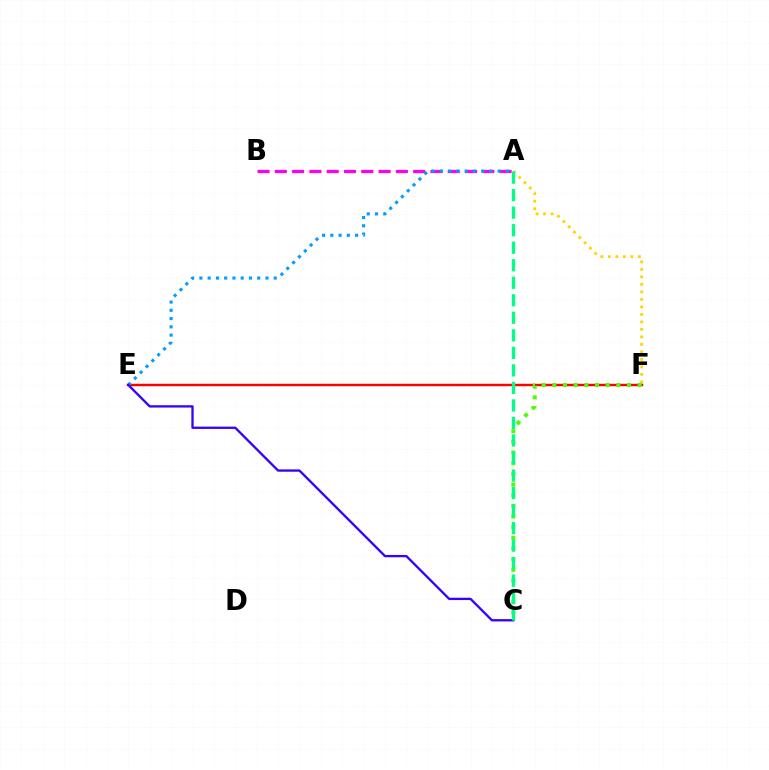{('A', 'F'): [{'color': '#ffd500', 'line_style': 'dotted', 'thickness': 2.04}], ('E', 'F'): [{'color': '#ff0000', 'line_style': 'solid', 'thickness': 1.75}], ('A', 'B'): [{'color': '#ff00ed', 'line_style': 'dashed', 'thickness': 2.35}], ('A', 'E'): [{'color': '#009eff', 'line_style': 'dotted', 'thickness': 2.24}], ('C', 'E'): [{'color': '#3700ff', 'line_style': 'solid', 'thickness': 1.67}], ('C', 'F'): [{'color': '#4fff00', 'line_style': 'dotted', 'thickness': 2.9}], ('A', 'C'): [{'color': '#00ff86', 'line_style': 'dashed', 'thickness': 2.38}]}